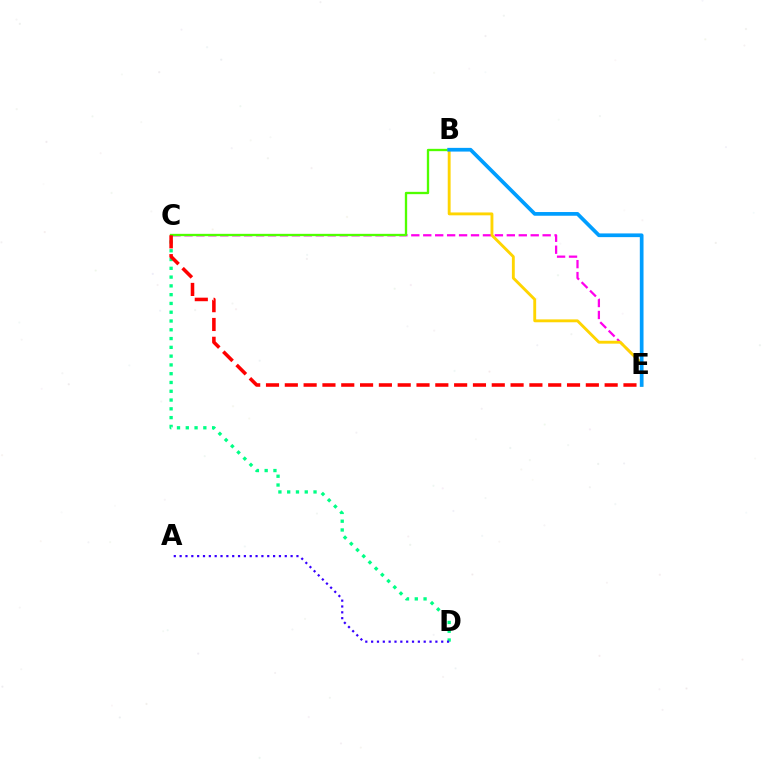{('C', 'E'): [{'color': '#ff00ed', 'line_style': 'dashed', 'thickness': 1.62}, {'color': '#ff0000', 'line_style': 'dashed', 'thickness': 2.56}], ('B', 'C'): [{'color': '#4fff00', 'line_style': 'solid', 'thickness': 1.67}], ('C', 'D'): [{'color': '#00ff86', 'line_style': 'dotted', 'thickness': 2.39}], ('B', 'E'): [{'color': '#ffd500', 'line_style': 'solid', 'thickness': 2.07}, {'color': '#009eff', 'line_style': 'solid', 'thickness': 2.67}], ('A', 'D'): [{'color': '#3700ff', 'line_style': 'dotted', 'thickness': 1.59}]}